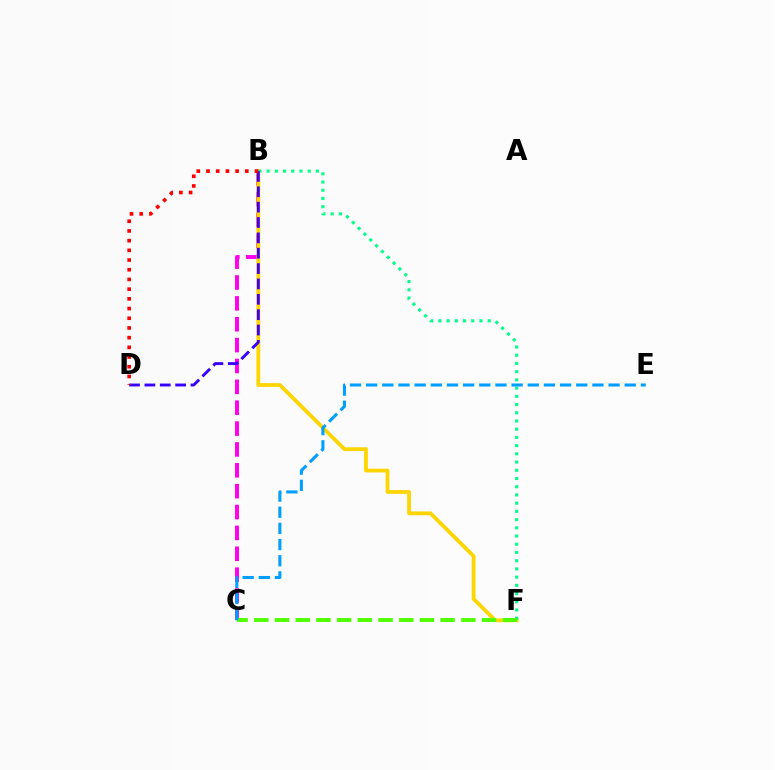{('B', 'C'): [{'color': '#ff00ed', 'line_style': 'dashed', 'thickness': 2.83}], ('B', 'F'): [{'color': '#ffd500', 'line_style': 'solid', 'thickness': 2.73}, {'color': '#00ff86', 'line_style': 'dotted', 'thickness': 2.23}], ('B', 'D'): [{'color': '#3700ff', 'line_style': 'dashed', 'thickness': 2.09}, {'color': '#ff0000', 'line_style': 'dotted', 'thickness': 2.64}], ('C', 'F'): [{'color': '#4fff00', 'line_style': 'dashed', 'thickness': 2.81}], ('C', 'E'): [{'color': '#009eff', 'line_style': 'dashed', 'thickness': 2.2}]}